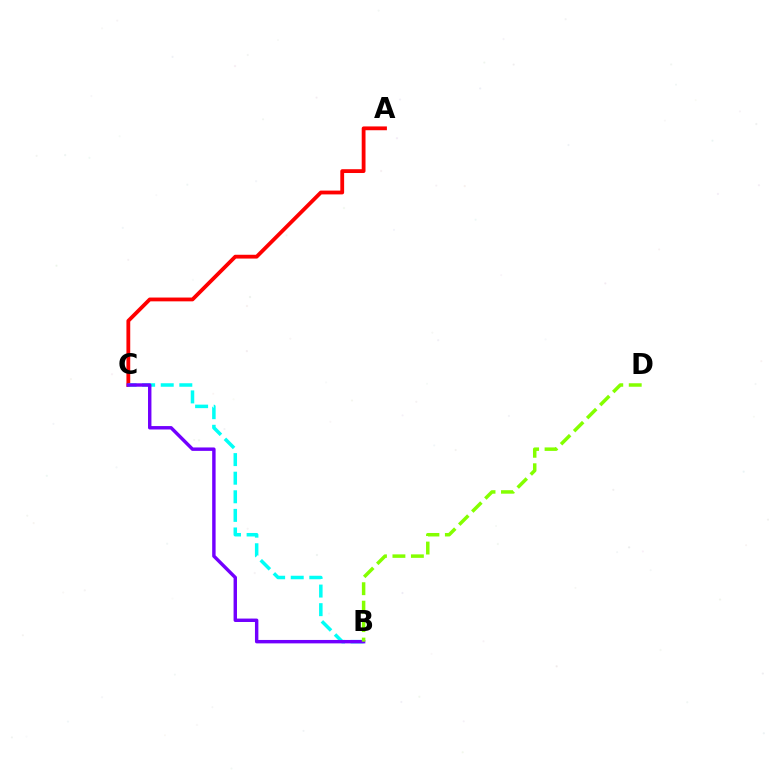{('A', 'C'): [{'color': '#ff0000', 'line_style': 'solid', 'thickness': 2.74}], ('B', 'C'): [{'color': '#00fff6', 'line_style': 'dashed', 'thickness': 2.53}, {'color': '#7200ff', 'line_style': 'solid', 'thickness': 2.46}], ('B', 'D'): [{'color': '#84ff00', 'line_style': 'dashed', 'thickness': 2.51}]}